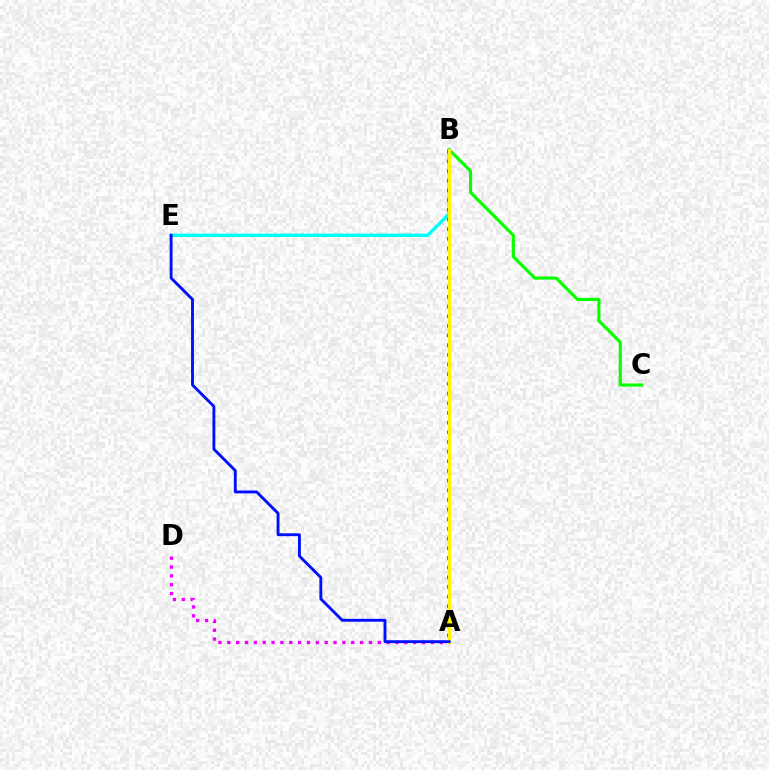{('A', 'D'): [{'color': '#ee00ff', 'line_style': 'dotted', 'thickness': 2.41}], ('B', 'E'): [{'color': '#00fff6', 'line_style': 'solid', 'thickness': 2.44}], ('A', 'B'): [{'color': '#ff0000', 'line_style': 'dotted', 'thickness': 2.63}, {'color': '#fcf500', 'line_style': 'solid', 'thickness': 2.26}], ('B', 'C'): [{'color': '#08ff00', 'line_style': 'solid', 'thickness': 2.25}], ('A', 'E'): [{'color': '#0010ff', 'line_style': 'solid', 'thickness': 2.07}]}